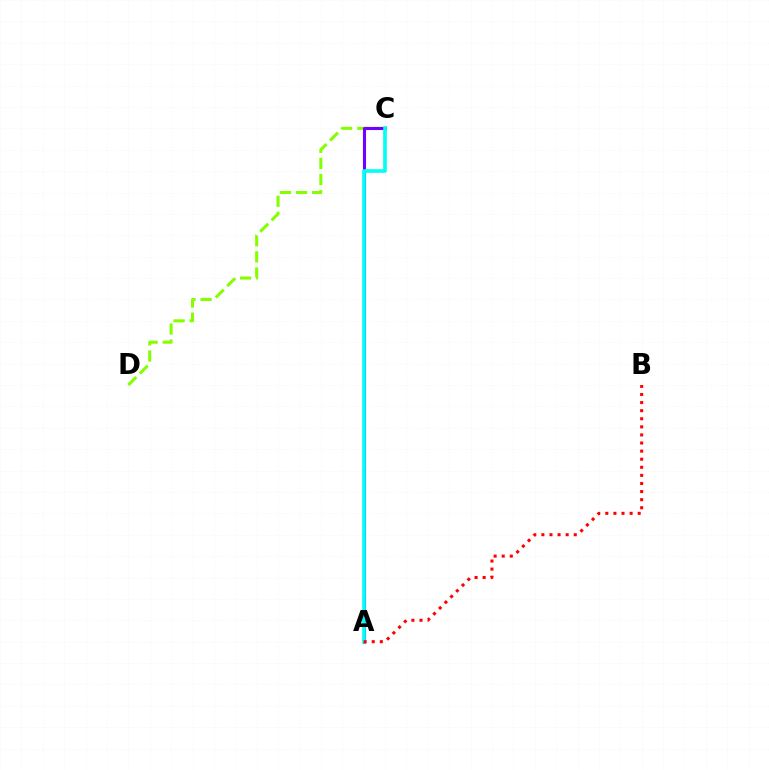{('C', 'D'): [{'color': '#84ff00', 'line_style': 'dashed', 'thickness': 2.19}], ('A', 'C'): [{'color': '#7200ff', 'line_style': 'solid', 'thickness': 2.23}, {'color': '#00fff6', 'line_style': 'solid', 'thickness': 2.62}], ('A', 'B'): [{'color': '#ff0000', 'line_style': 'dotted', 'thickness': 2.2}]}